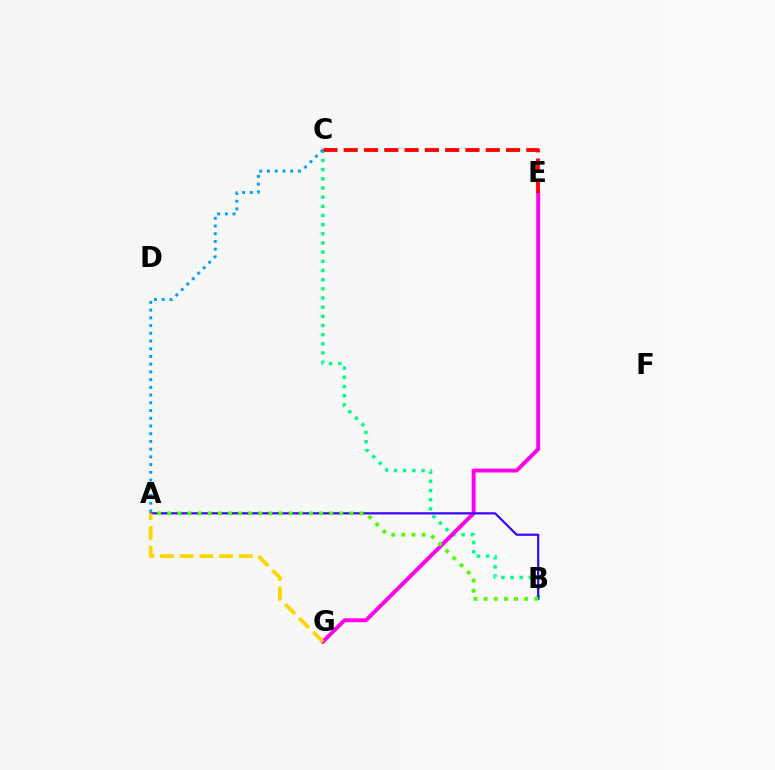{('B', 'C'): [{'color': '#00ff86', 'line_style': 'dotted', 'thickness': 2.49}], ('E', 'G'): [{'color': '#ff00ed', 'line_style': 'solid', 'thickness': 2.81}], ('C', 'E'): [{'color': '#ff0000', 'line_style': 'dashed', 'thickness': 2.76}], ('A', 'B'): [{'color': '#3700ff', 'line_style': 'solid', 'thickness': 1.56}, {'color': '#4fff00', 'line_style': 'dotted', 'thickness': 2.75}], ('A', 'G'): [{'color': '#ffd500', 'line_style': 'dashed', 'thickness': 2.68}], ('A', 'C'): [{'color': '#009eff', 'line_style': 'dotted', 'thickness': 2.1}]}